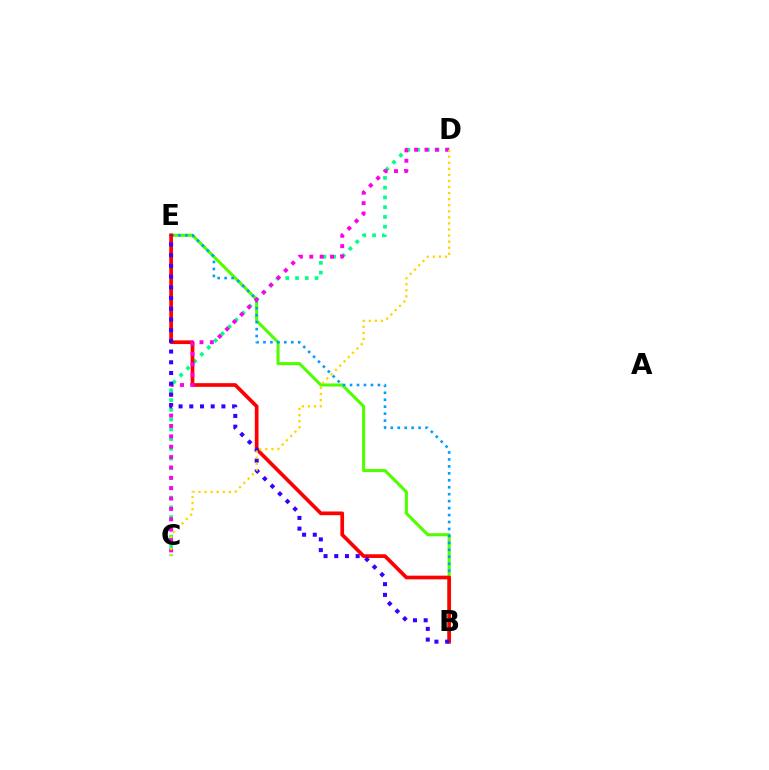{('B', 'E'): [{'color': '#4fff00', 'line_style': 'solid', 'thickness': 2.22}, {'color': '#009eff', 'line_style': 'dotted', 'thickness': 1.89}, {'color': '#ff0000', 'line_style': 'solid', 'thickness': 2.67}, {'color': '#3700ff', 'line_style': 'dotted', 'thickness': 2.91}], ('C', 'D'): [{'color': '#00ff86', 'line_style': 'dotted', 'thickness': 2.65}, {'color': '#ff00ed', 'line_style': 'dotted', 'thickness': 2.82}, {'color': '#ffd500', 'line_style': 'dotted', 'thickness': 1.65}]}